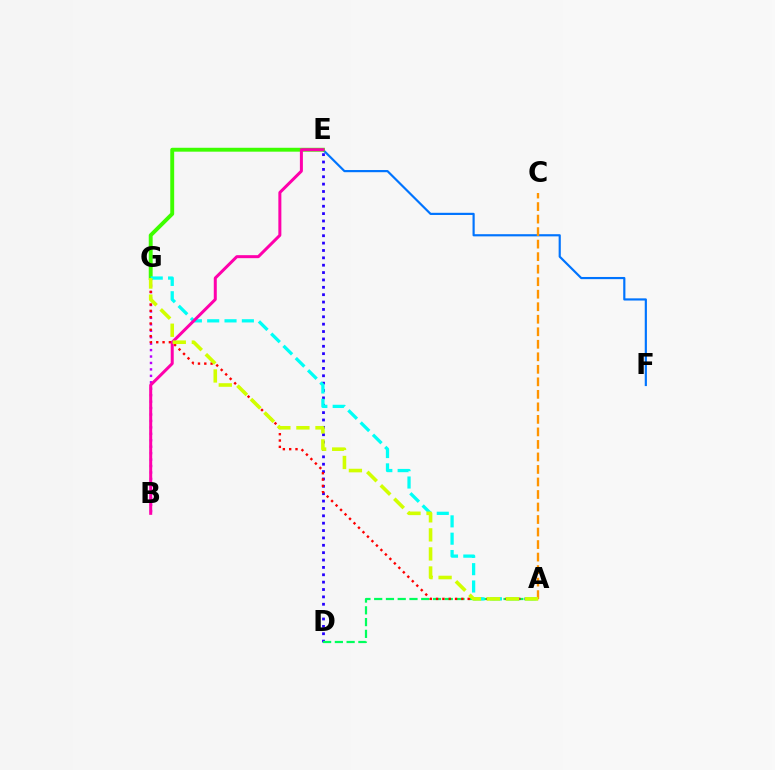{('D', 'E'): [{'color': '#2500ff', 'line_style': 'dotted', 'thickness': 2.0}], ('B', 'G'): [{'color': '#b900ff', 'line_style': 'dotted', 'thickness': 1.75}], ('E', 'F'): [{'color': '#0074ff', 'line_style': 'solid', 'thickness': 1.57}], ('A', 'D'): [{'color': '#00ff5c', 'line_style': 'dashed', 'thickness': 1.6}], ('A', 'G'): [{'color': '#ff0000', 'line_style': 'dotted', 'thickness': 1.72}, {'color': '#00fff6', 'line_style': 'dashed', 'thickness': 2.35}, {'color': '#d1ff00', 'line_style': 'dashed', 'thickness': 2.59}], ('E', 'G'): [{'color': '#3dff00', 'line_style': 'solid', 'thickness': 2.81}], ('A', 'C'): [{'color': '#ff9400', 'line_style': 'dashed', 'thickness': 1.7}], ('B', 'E'): [{'color': '#ff00ac', 'line_style': 'solid', 'thickness': 2.16}]}